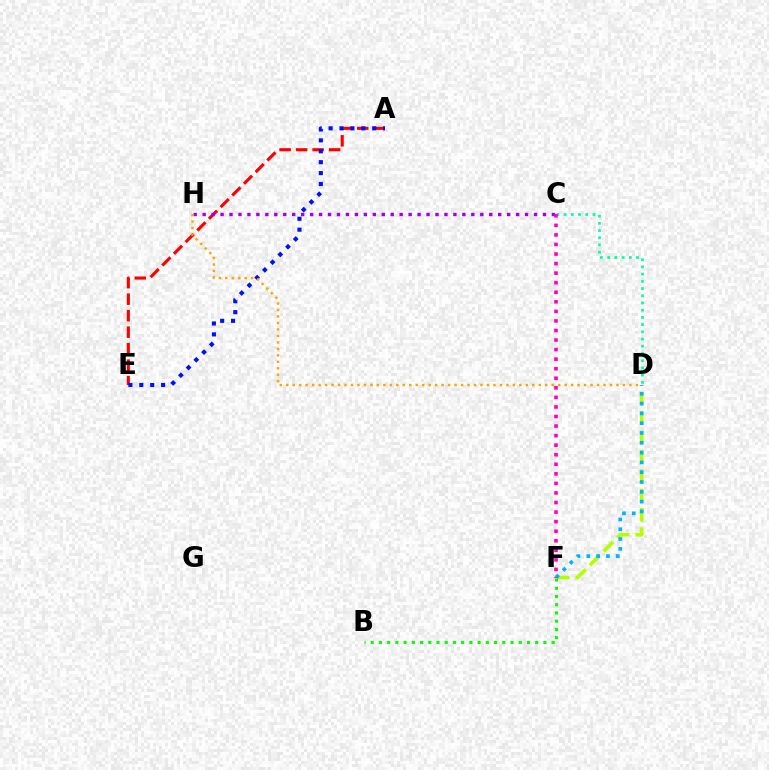{('D', 'F'): [{'color': '#b3ff00', 'line_style': 'dashed', 'thickness': 2.64}, {'color': '#00b5ff', 'line_style': 'dotted', 'thickness': 2.66}], ('A', 'E'): [{'color': '#ff0000', 'line_style': 'dashed', 'thickness': 2.24}, {'color': '#0010ff', 'line_style': 'dotted', 'thickness': 2.96}], ('C', 'H'): [{'color': '#9b00ff', 'line_style': 'dotted', 'thickness': 2.43}], ('D', 'H'): [{'color': '#ffa500', 'line_style': 'dotted', 'thickness': 1.76}], ('C', 'D'): [{'color': '#00ff9d', 'line_style': 'dotted', 'thickness': 1.96}], ('B', 'F'): [{'color': '#08ff00', 'line_style': 'dotted', 'thickness': 2.23}], ('C', 'F'): [{'color': '#ff00bd', 'line_style': 'dotted', 'thickness': 2.6}]}